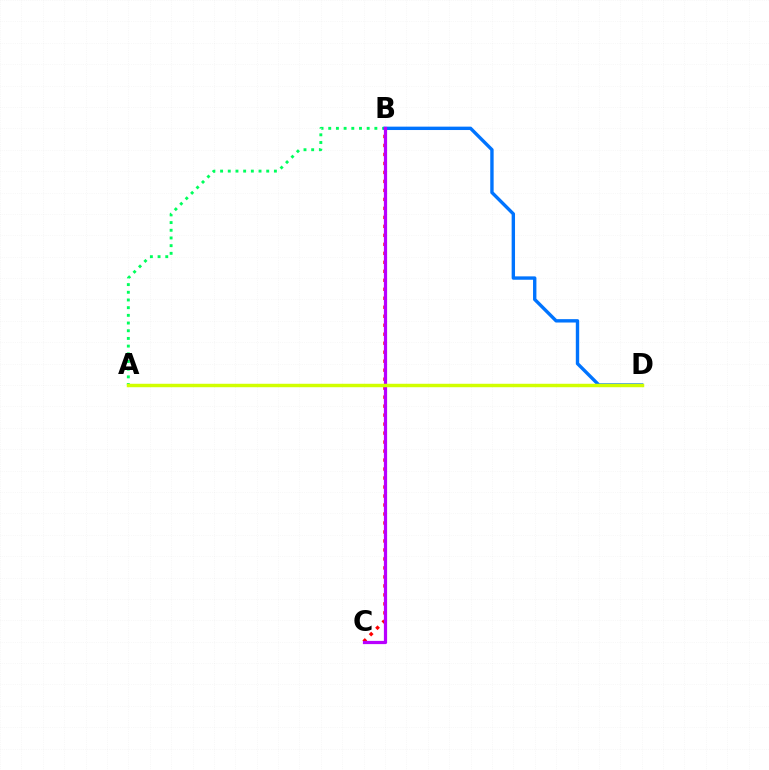{('A', 'B'): [{'color': '#00ff5c', 'line_style': 'dotted', 'thickness': 2.09}], ('B', 'C'): [{'color': '#ff0000', 'line_style': 'dotted', 'thickness': 2.44}, {'color': '#b900ff', 'line_style': 'solid', 'thickness': 2.32}], ('B', 'D'): [{'color': '#0074ff', 'line_style': 'solid', 'thickness': 2.43}], ('A', 'D'): [{'color': '#d1ff00', 'line_style': 'solid', 'thickness': 2.48}]}